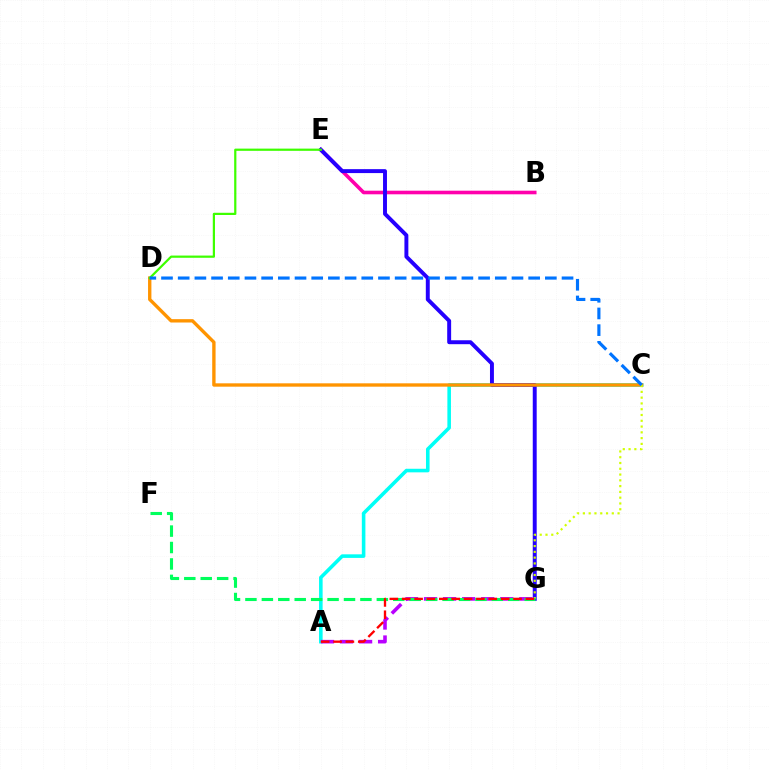{('B', 'E'): [{'color': '#ff00ac', 'line_style': 'solid', 'thickness': 2.59}], ('A', 'C'): [{'color': '#00fff6', 'line_style': 'solid', 'thickness': 2.57}], ('E', 'G'): [{'color': '#2500ff', 'line_style': 'solid', 'thickness': 2.83}], ('A', 'G'): [{'color': '#b900ff', 'line_style': 'dashed', 'thickness': 2.59}, {'color': '#ff0000', 'line_style': 'dashed', 'thickness': 1.68}], ('C', 'D'): [{'color': '#ff9400', 'line_style': 'solid', 'thickness': 2.42}, {'color': '#0074ff', 'line_style': 'dashed', 'thickness': 2.27}], ('C', 'G'): [{'color': '#d1ff00', 'line_style': 'dotted', 'thickness': 1.57}], ('D', 'E'): [{'color': '#3dff00', 'line_style': 'solid', 'thickness': 1.59}], ('F', 'G'): [{'color': '#00ff5c', 'line_style': 'dashed', 'thickness': 2.23}]}